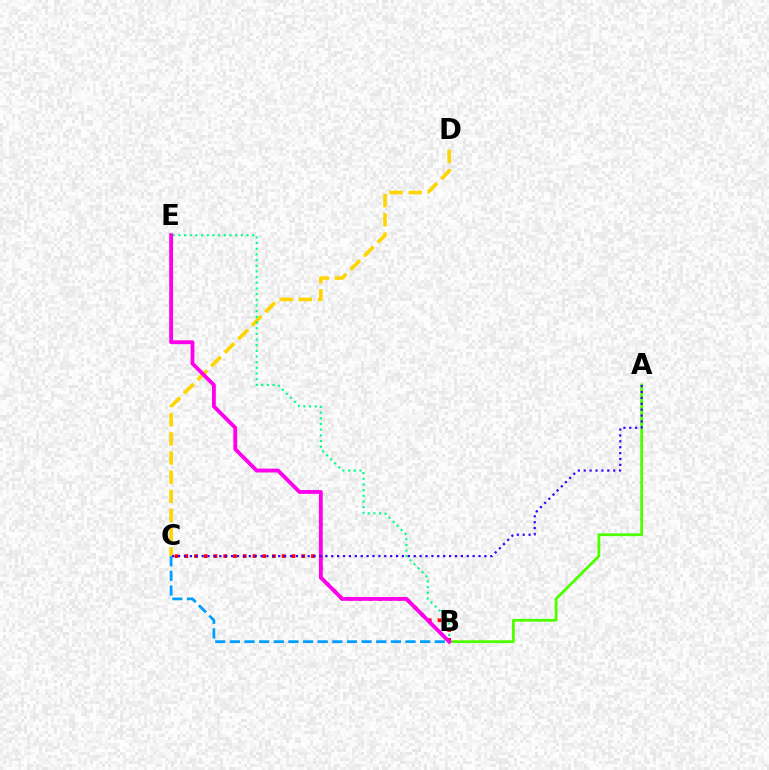{('C', 'D'): [{'color': '#ffd500', 'line_style': 'dashed', 'thickness': 2.61}], ('B', 'E'): [{'color': '#00ff86', 'line_style': 'dotted', 'thickness': 1.54}, {'color': '#ff00ed', 'line_style': 'solid', 'thickness': 2.76}], ('B', 'C'): [{'color': '#ff0000', 'line_style': 'dotted', 'thickness': 2.65}, {'color': '#009eff', 'line_style': 'dashed', 'thickness': 1.99}], ('A', 'B'): [{'color': '#4fff00', 'line_style': 'solid', 'thickness': 2.03}], ('A', 'C'): [{'color': '#3700ff', 'line_style': 'dotted', 'thickness': 1.6}]}